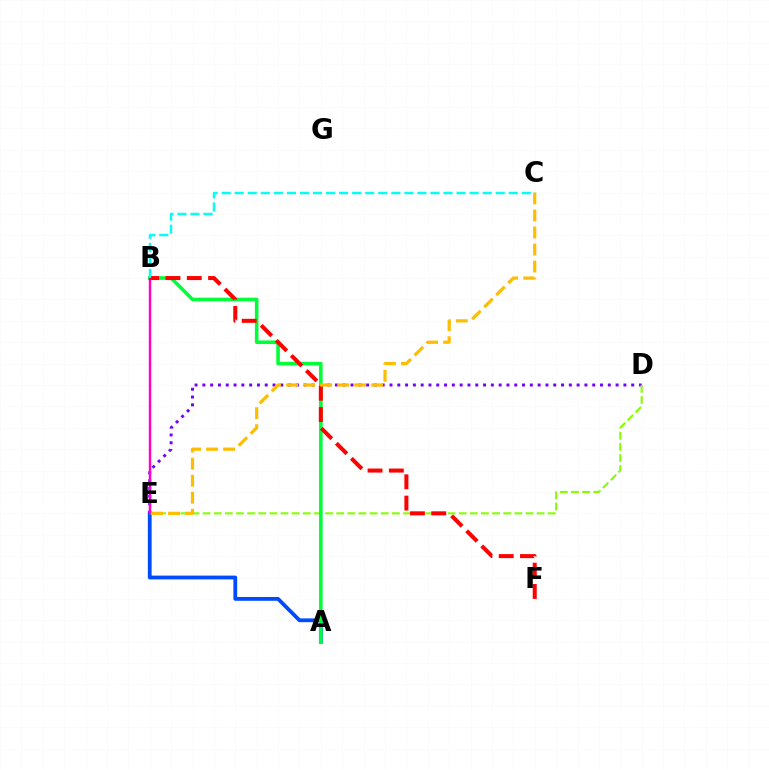{('A', 'E'): [{'color': '#004bff', 'line_style': 'solid', 'thickness': 2.73}], ('D', 'E'): [{'color': '#7200ff', 'line_style': 'dotted', 'thickness': 2.12}, {'color': '#84ff00', 'line_style': 'dashed', 'thickness': 1.51}], ('A', 'B'): [{'color': '#00ff39', 'line_style': 'solid', 'thickness': 2.59}], ('B', 'E'): [{'color': '#ff00cf', 'line_style': 'solid', 'thickness': 1.75}], ('B', 'F'): [{'color': '#ff0000', 'line_style': 'dashed', 'thickness': 2.89}], ('C', 'E'): [{'color': '#ffbd00', 'line_style': 'dashed', 'thickness': 2.31}], ('B', 'C'): [{'color': '#00fff6', 'line_style': 'dashed', 'thickness': 1.77}]}